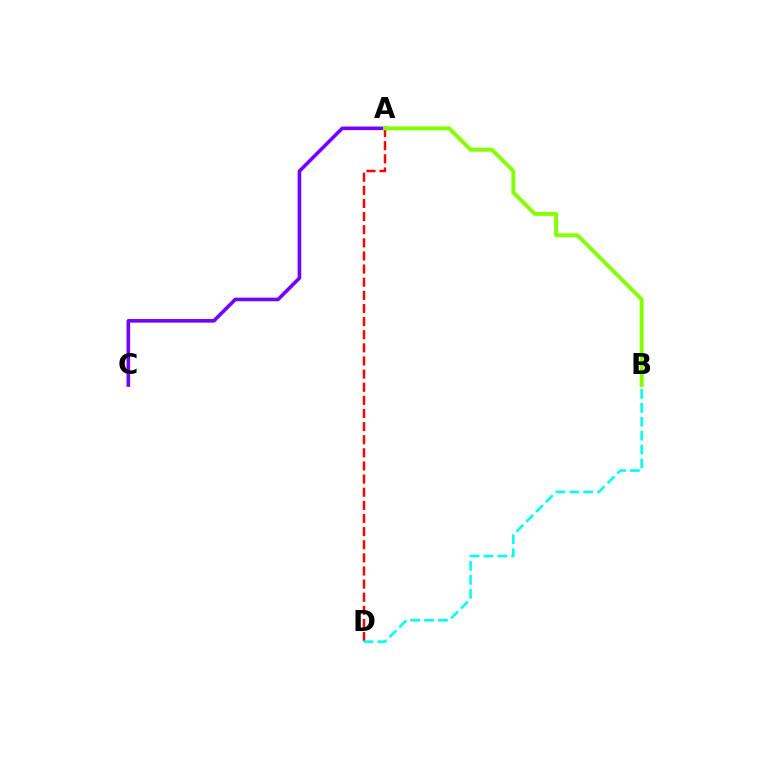{('A', 'C'): [{'color': '#7200ff', 'line_style': 'solid', 'thickness': 2.59}], ('A', 'D'): [{'color': '#ff0000', 'line_style': 'dashed', 'thickness': 1.78}], ('B', 'D'): [{'color': '#00fff6', 'line_style': 'dashed', 'thickness': 1.89}], ('A', 'B'): [{'color': '#84ff00', 'line_style': 'solid', 'thickness': 2.83}]}